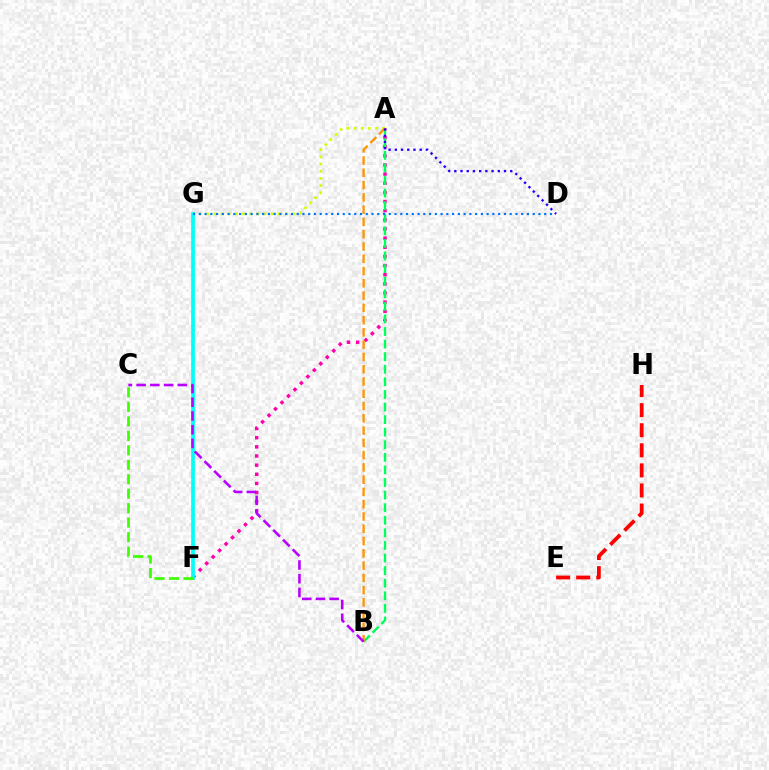{('A', 'F'): [{'color': '#ff00ac', 'line_style': 'dotted', 'thickness': 2.49}], ('A', 'B'): [{'color': '#00ff5c', 'line_style': 'dashed', 'thickness': 1.71}, {'color': '#ff9400', 'line_style': 'dashed', 'thickness': 1.67}], ('A', 'G'): [{'color': '#d1ff00', 'line_style': 'dotted', 'thickness': 1.95}], ('F', 'G'): [{'color': '#00fff6', 'line_style': 'solid', 'thickness': 2.65}], ('E', 'H'): [{'color': '#ff0000', 'line_style': 'dashed', 'thickness': 2.73}], ('C', 'F'): [{'color': '#3dff00', 'line_style': 'dashed', 'thickness': 1.97}], ('B', 'C'): [{'color': '#b900ff', 'line_style': 'dashed', 'thickness': 1.86}], ('A', 'D'): [{'color': '#2500ff', 'line_style': 'dotted', 'thickness': 1.69}], ('D', 'G'): [{'color': '#0074ff', 'line_style': 'dotted', 'thickness': 1.56}]}